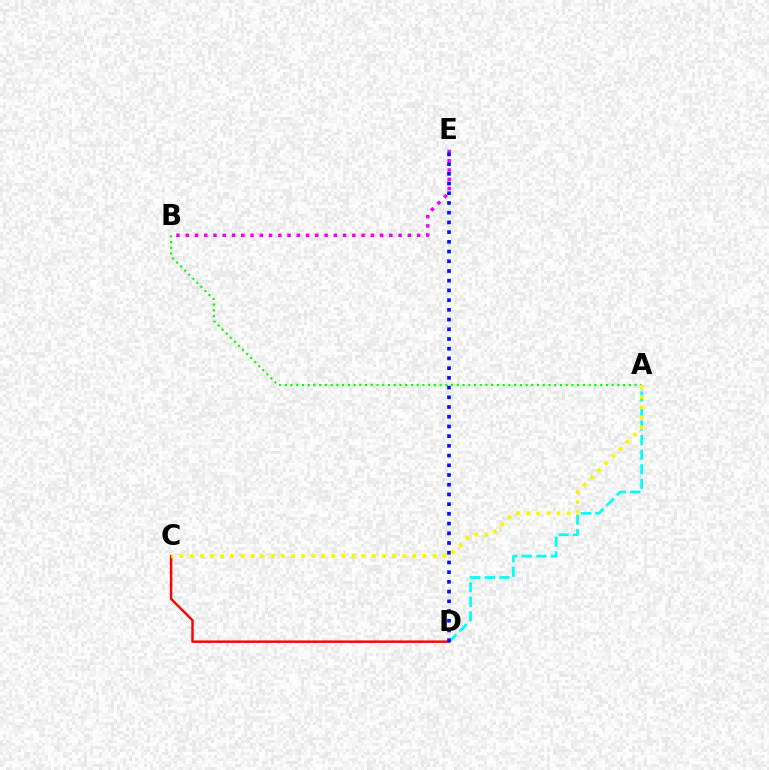{('B', 'E'): [{'color': '#ee00ff', 'line_style': 'dotted', 'thickness': 2.51}], ('A', 'D'): [{'color': '#00fff6', 'line_style': 'dashed', 'thickness': 1.98}], ('C', 'D'): [{'color': '#ff0000', 'line_style': 'solid', 'thickness': 1.75}], ('A', 'B'): [{'color': '#08ff00', 'line_style': 'dotted', 'thickness': 1.56}], ('D', 'E'): [{'color': '#0010ff', 'line_style': 'dotted', 'thickness': 2.64}], ('A', 'C'): [{'color': '#fcf500', 'line_style': 'dotted', 'thickness': 2.75}]}